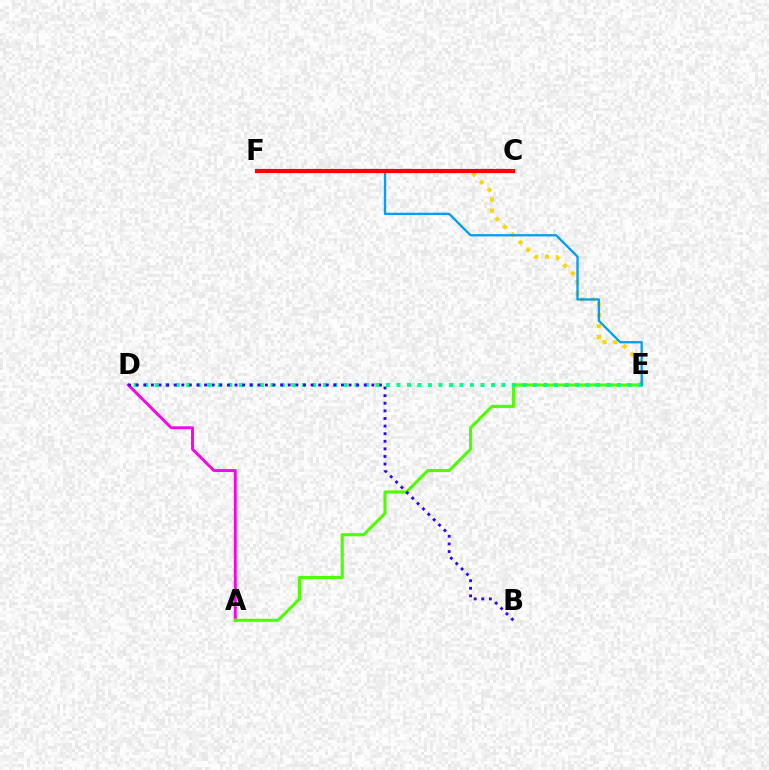{('A', 'D'): [{'color': '#ff00ed', 'line_style': 'solid', 'thickness': 2.11}], ('E', 'F'): [{'color': '#ffd500', 'line_style': 'dotted', 'thickness': 2.96}, {'color': '#009eff', 'line_style': 'solid', 'thickness': 1.66}], ('A', 'E'): [{'color': '#4fff00', 'line_style': 'solid', 'thickness': 2.24}], ('D', 'E'): [{'color': '#00ff86', 'line_style': 'dotted', 'thickness': 2.85}], ('B', 'D'): [{'color': '#3700ff', 'line_style': 'dotted', 'thickness': 2.07}], ('C', 'F'): [{'color': '#ff0000', 'line_style': 'solid', 'thickness': 2.99}]}